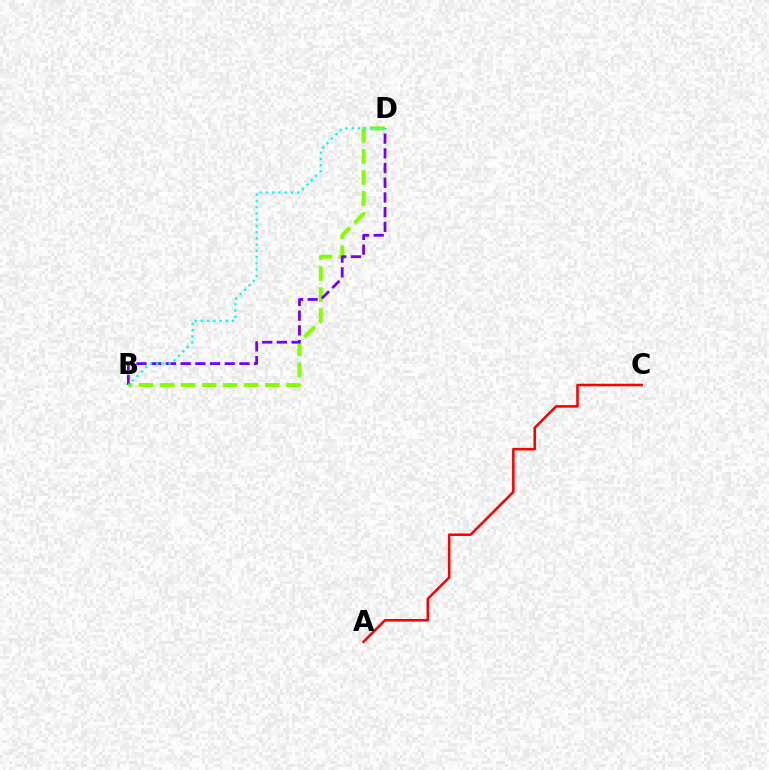{('A', 'C'): [{'color': '#ff0000', 'line_style': 'solid', 'thickness': 1.84}], ('B', 'D'): [{'color': '#84ff00', 'line_style': 'dashed', 'thickness': 2.86}, {'color': '#7200ff', 'line_style': 'dashed', 'thickness': 2.0}, {'color': '#00fff6', 'line_style': 'dotted', 'thickness': 1.7}]}